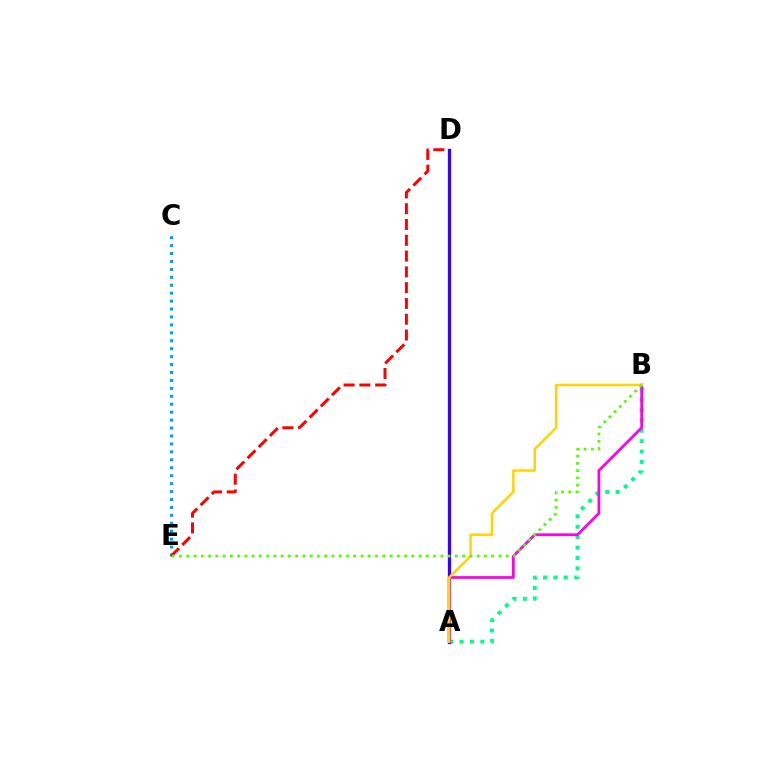{('A', 'B'): [{'color': '#00ff86', 'line_style': 'dotted', 'thickness': 2.82}, {'color': '#ff00ed', 'line_style': 'solid', 'thickness': 1.99}, {'color': '#ffd500', 'line_style': 'solid', 'thickness': 1.81}], ('C', 'E'): [{'color': '#009eff', 'line_style': 'dotted', 'thickness': 2.16}], ('A', 'D'): [{'color': '#3700ff', 'line_style': 'solid', 'thickness': 2.34}], ('D', 'E'): [{'color': '#ff0000', 'line_style': 'dashed', 'thickness': 2.14}], ('B', 'E'): [{'color': '#4fff00', 'line_style': 'dotted', 'thickness': 1.97}]}